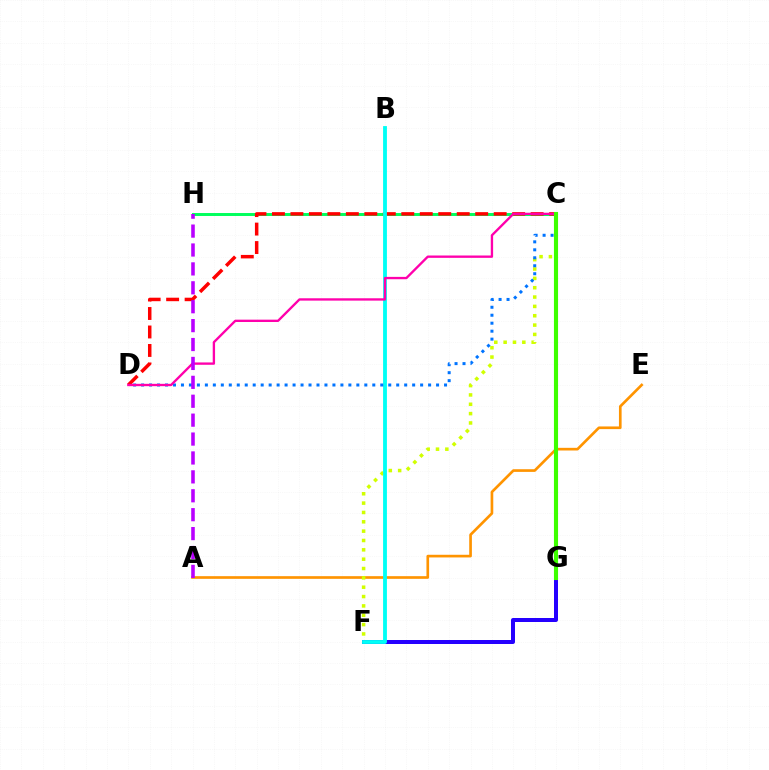{('C', 'H'): [{'color': '#00ff5c', 'line_style': 'solid', 'thickness': 2.13}], ('A', 'E'): [{'color': '#ff9400', 'line_style': 'solid', 'thickness': 1.92}], ('C', 'F'): [{'color': '#d1ff00', 'line_style': 'dotted', 'thickness': 2.54}], ('F', 'G'): [{'color': '#2500ff', 'line_style': 'solid', 'thickness': 2.88}], ('C', 'D'): [{'color': '#ff0000', 'line_style': 'dashed', 'thickness': 2.51}, {'color': '#0074ff', 'line_style': 'dotted', 'thickness': 2.17}, {'color': '#ff00ac', 'line_style': 'solid', 'thickness': 1.69}], ('B', 'F'): [{'color': '#00fff6', 'line_style': 'solid', 'thickness': 2.76}], ('C', 'G'): [{'color': '#3dff00', 'line_style': 'solid', 'thickness': 2.96}], ('A', 'H'): [{'color': '#b900ff', 'line_style': 'dashed', 'thickness': 2.57}]}